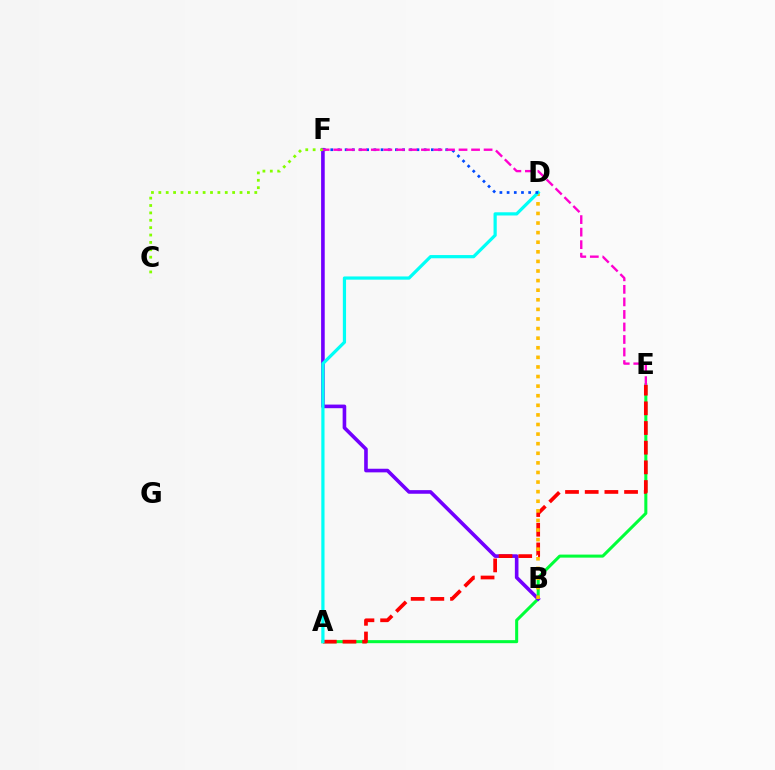{('A', 'E'): [{'color': '#00ff39', 'line_style': 'solid', 'thickness': 2.19}, {'color': '#ff0000', 'line_style': 'dashed', 'thickness': 2.67}], ('B', 'F'): [{'color': '#7200ff', 'line_style': 'solid', 'thickness': 2.6}], ('B', 'D'): [{'color': '#ffbd00', 'line_style': 'dotted', 'thickness': 2.61}], ('A', 'D'): [{'color': '#00fff6', 'line_style': 'solid', 'thickness': 2.32}], ('C', 'F'): [{'color': '#84ff00', 'line_style': 'dotted', 'thickness': 2.01}], ('D', 'F'): [{'color': '#004bff', 'line_style': 'dotted', 'thickness': 1.95}], ('E', 'F'): [{'color': '#ff00cf', 'line_style': 'dashed', 'thickness': 1.7}]}